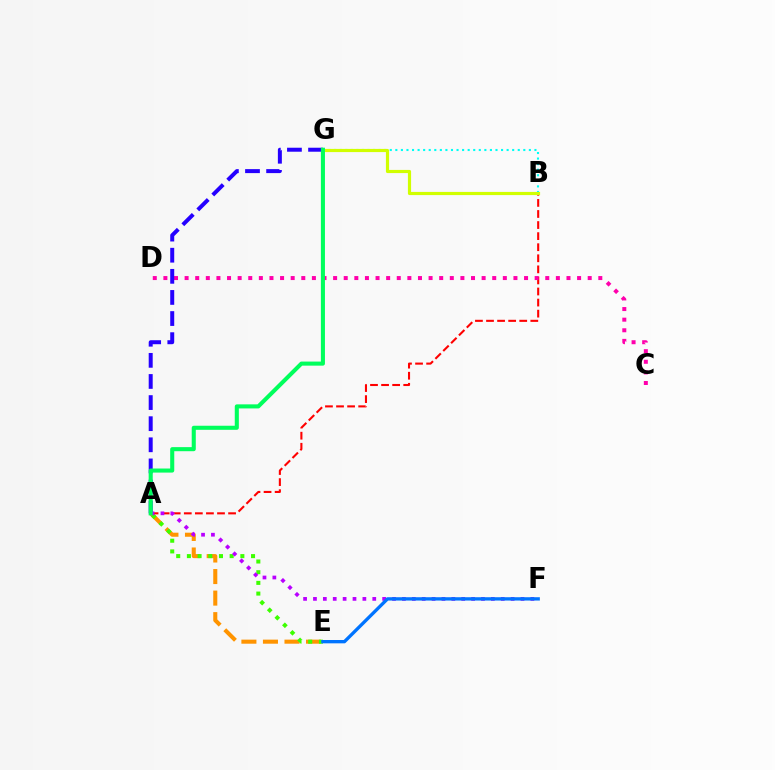{('A', 'E'): [{'color': '#ff9400', 'line_style': 'dashed', 'thickness': 2.93}, {'color': '#3dff00', 'line_style': 'dotted', 'thickness': 2.9}], ('A', 'B'): [{'color': '#ff0000', 'line_style': 'dashed', 'thickness': 1.5}], ('B', 'G'): [{'color': '#00fff6', 'line_style': 'dotted', 'thickness': 1.51}, {'color': '#d1ff00', 'line_style': 'solid', 'thickness': 2.28}], ('C', 'D'): [{'color': '#ff00ac', 'line_style': 'dotted', 'thickness': 2.88}], ('A', 'G'): [{'color': '#2500ff', 'line_style': 'dashed', 'thickness': 2.87}, {'color': '#00ff5c', 'line_style': 'solid', 'thickness': 2.93}], ('A', 'F'): [{'color': '#b900ff', 'line_style': 'dotted', 'thickness': 2.69}], ('E', 'F'): [{'color': '#0074ff', 'line_style': 'solid', 'thickness': 2.4}]}